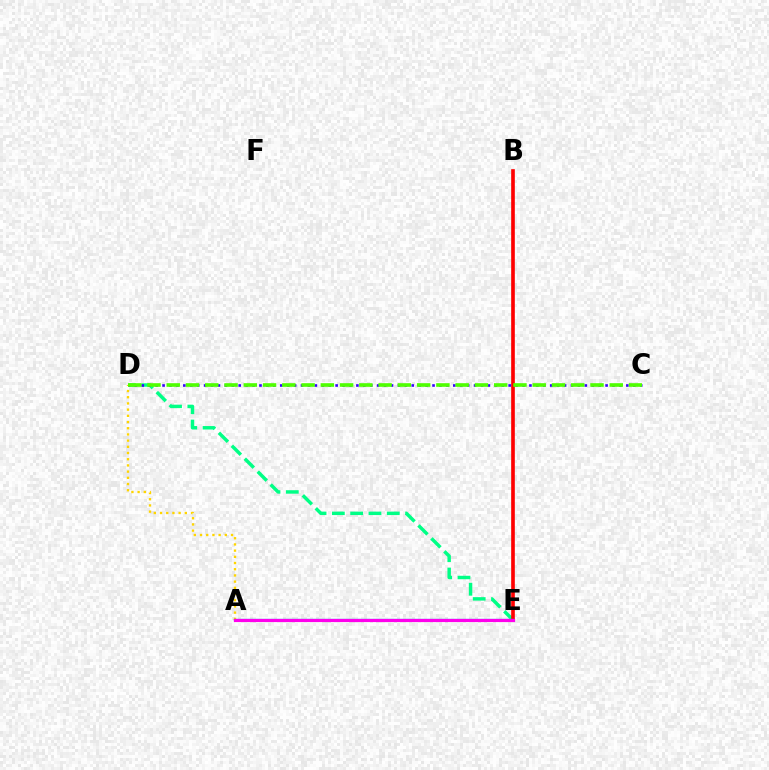{('D', 'E'): [{'color': '#00ff86', 'line_style': 'dashed', 'thickness': 2.49}], ('B', 'E'): [{'color': '#ff0000', 'line_style': 'solid', 'thickness': 2.63}], ('A', 'D'): [{'color': '#ffd500', 'line_style': 'dotted', 'thickness': 1.68}], ('A', 'E'): [{'color': '#009eff', 'line_style': 'solid', 'thickness': 1.63}, {'color': '#ff00ed', 'line_style': 'solid', 'thickness': 2.29}], ('C', 'D'): [{'color': '#3700ff', 'line_style': 'dotted', 'thickness': 1.88}, {'color': '#4fff00', 'line_style': 'dashed', 'thickness': 2.62}]}